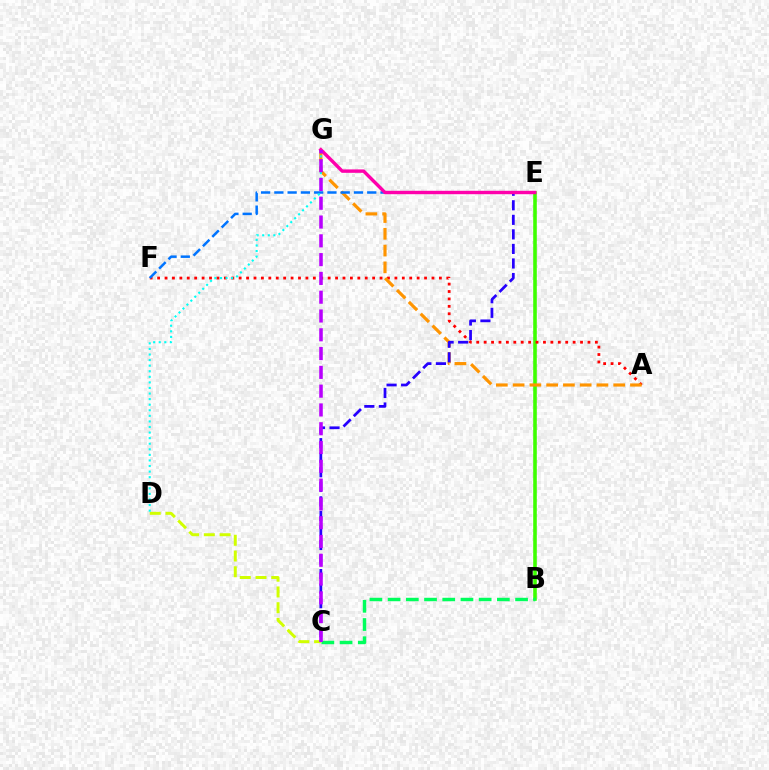{('B', 'E'): [{'color': '#3dff00', 'line_style': 'solid', 'thickness': 2.58}], ('A', 'F'): [{'color': '#ff0000', 'line_style': 'dotted', 'thickness': 2.01}], ('B', 'C'): [{'color': '#00ff5c', 'line_style': 'dashed', 'thickness': 2.47}], ('A', 'G'): [{'color': '#ff9400', 'line_style': 'dashed', 'thickness': 2.28}], ('E', 'F'): [{'color': '#0074ff', 'line_style': 'dashed', 'thickness': 1.8}], ('C', 'D'): [{'color': '#d1ff00', 'line_style': 'dashed', 'thickness': 2.14}], ('C', 'E'): [{'color': '#2500ff', 'line_style': 'dashed', 'thickness': 1.98}], ('D', 'G'): [{'color': '#00fff6', 'line_style': 'dotted', 'thickness': 1.51}], ('E', 'G'): [{'color': '#ff00ac', 'line_style': 'solid', 'thickness': 2.45}], ('C', 'G'): [{'color': '#b900ff', 'line_style': 'dashed', 'thickness': 2.55}]}